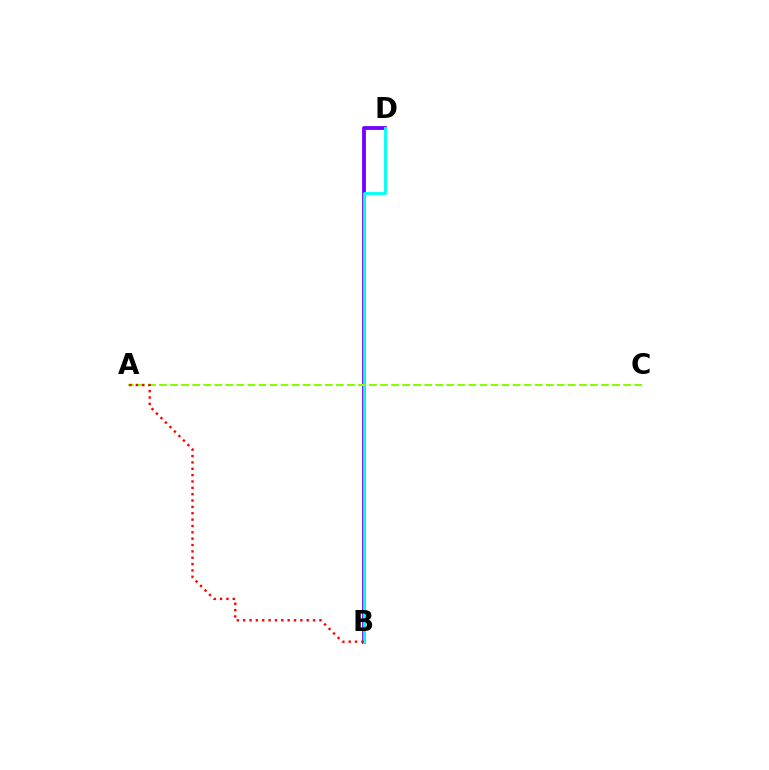{('B', 'D'): [{'color': '#7200ff', 'line_style': 'solid', 'thickness': 2.72}, {'color': '#00fff6', 'line_style': 'solid', 'thickness': 2.06}], ('A', 'C'): [{'color': '#84ff00', 'line_style': 'dashed', 'thickness': 1.5}], ('A', 'B'): [{'color': '#ff0000', 'line_style': 'dotted', 'thickness': 1.73}]}